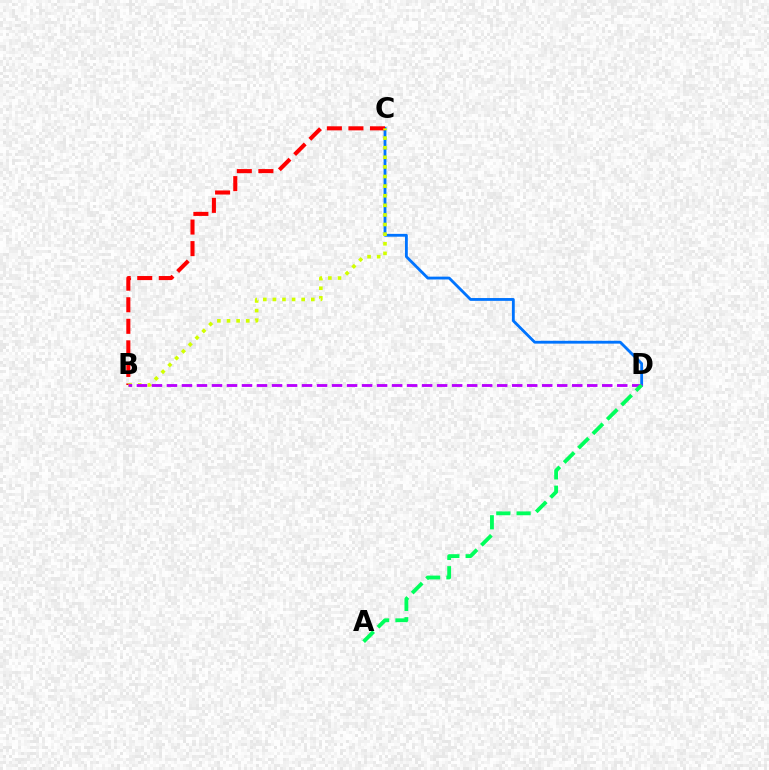{('C', 'D'): [{'color': '#0074ff', 'line_style': 'solid', 'thickness': 2.03}], ('B', 'C'): [{'color': '#ff0000', 'line_style': 'dashed', 'thickness': 2.93}, {'color': '#d1ff00', 'line_style': 'dotted', 'thickness': 2.61}], ('B', 'D'): [{'color': '#b900ff', 'line_style': 'dashed', 'thickness': 2.04}], ('A', 'D'): [{'color': '#00ff5c', 'line_style': 'dashed', 'thickness': 2.76}]}